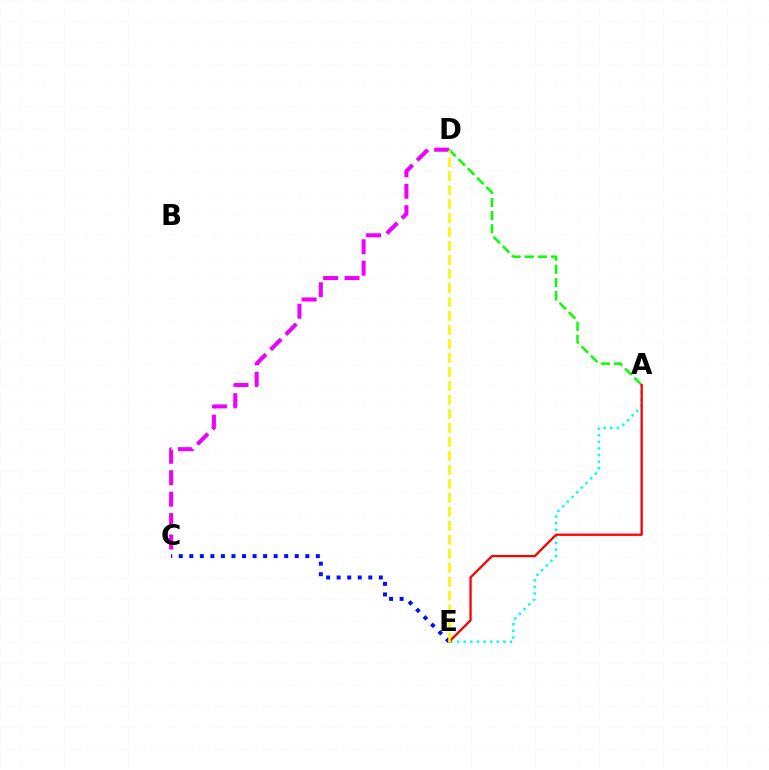{('C', 'E'): [{'color': '#0010ff', 'line_style': 'dotted', 'thickness': 2.87}], ('A', 'E'): [{'color': '#00fff6', 'line_style': 'dotted', 'thickness': 1.79}, {'color': '#ff0000', 'line_style': 'solid', 'thickness': 1.65}], ('C', 'D'): [{'color': '#ee00ff', 'line_style': 'dashed', 'thickness': 2.91}], ('A', 'D'): [{'color': '#08ff00', 'line_style': 'dashed', 'thickness': 1.79}], ('D', 'E'): [{'color': '#fcf500', 'line_style': 'dashed', 'thickness': 1.9}]}